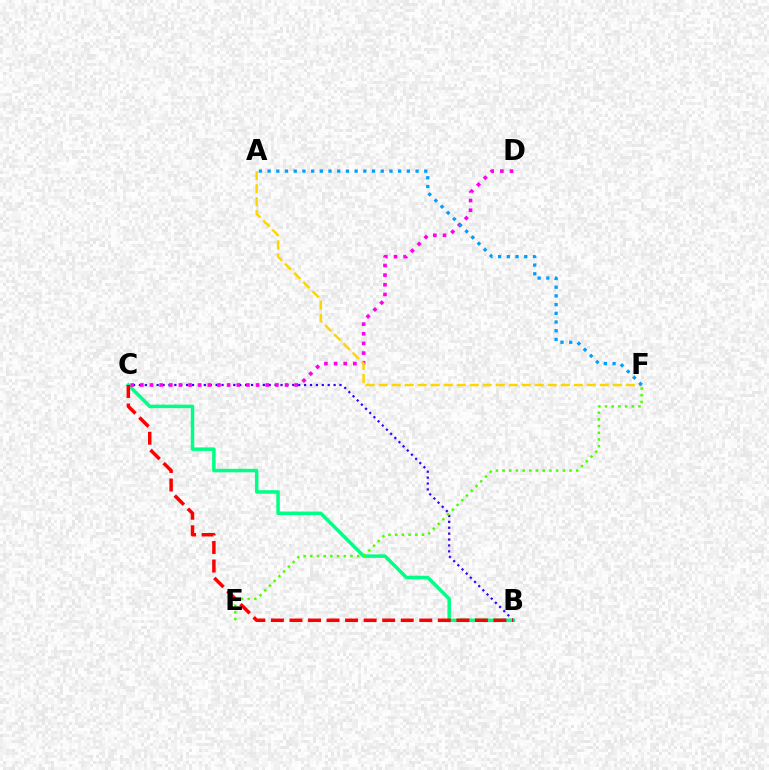{('B', 'C'): [{'color': '#3700ff', 'line_style': 'dotted', 'thickness': 1.6}, {'color': '#00ff86', 'line_style': 'solid', 'thickness': 2.52}, {'color': '#ff0000', 'line_style': 'dashed', 'thickness': 2.52}], ('C', 'D'): [{'color': '#ff00ed', 'line_style': 'dotted', 'thickness': 2.62}], ('A', 'F'): [{'color': '#ffd500', 'line_style': 'dashed', 'thickness': 1.77}, {'color': '#009eff', 'line_style': 'dotted', 'thickness': 2.36}], ('E', 'F'): [{'color': '#4fff00', 'line_style': 'dotted', 'thickness': 1.82}]}